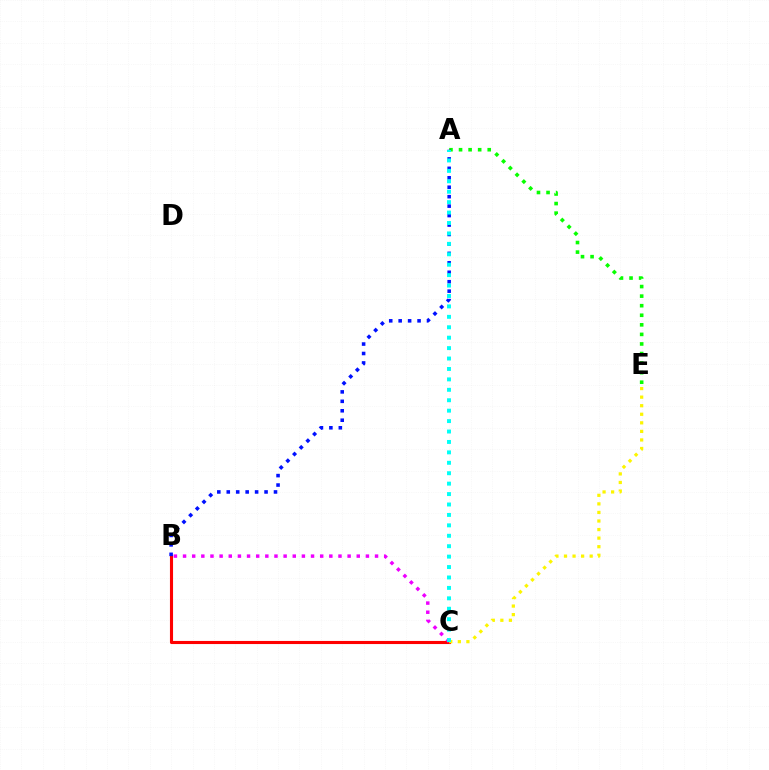{('B', 'C'): [{'color': '#ff0000', 'line_style': 'solid', 'thickness': 2.23}, {'color': '#ee00ff', 'line_style': 'dotted', 'thickness': 2.48}], ('C', 'E'): [{'color': '#fcf500', 'line_style': 'dotted', 'thickness': 2.33}], ('A', 'E'): [{'color': '#08ff00', 'line_style': 'dotted', 'thickness': 2.6}], ('A', 'B'): [{'color': '#0010ff', 'line_style': 'dotted', 'thickness': 2.57}], ('A', 'C'): [{'color': '#00fff6', 'line_style': 'dotted', 'thickness': 2.83}]}